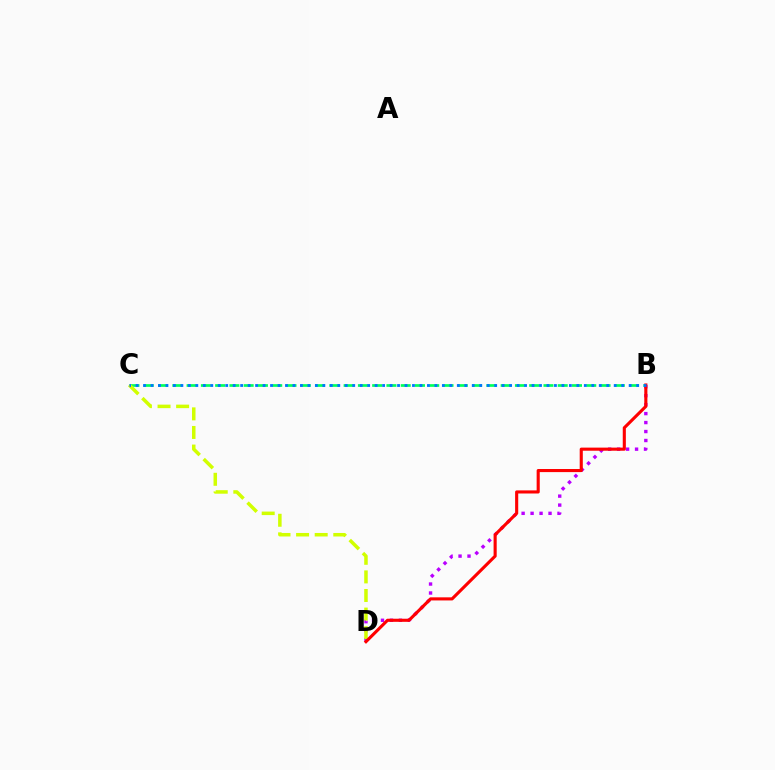{('B', 'C'): [{'color': '#00ff5c', 'line_style': 'dashed', 'thickness': 1.94}, {'color': '#0074ff', 'line_style': 'dotted', 'thickness': 2.03}], ('B', 'D'): [{'color': '#b900ff', 'line_style': 'dotted', 'thickness': 2.44}, {'color': '#ff0000', 'line_style': 'solid', 'thickness': 2.23}], ('C', 'D'): [{'color': '#d1ff00', 'line_style': 'dashed', 'thickness': 2.53}]}